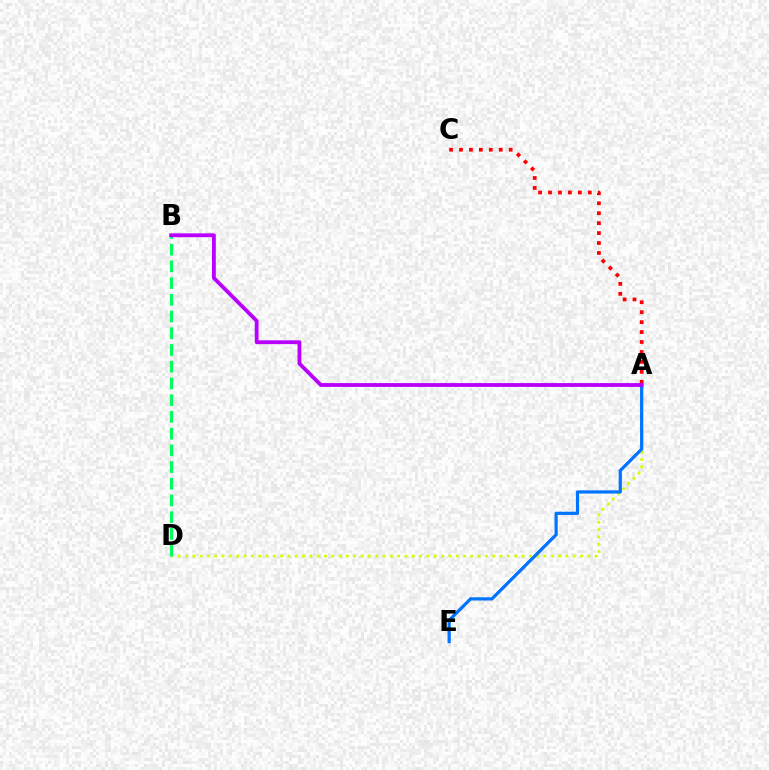{('A', 'D'): [{'color': '#d1ff00', 'line_style': 'dotted', 'thickness': 1.99}], ('B', 'D'): [{'color': '#00ff5c', 'line_style': 'dashed', 'thickness': 2.27}], ('A', 'E'): [{'color': '#0074ff', 'line_style': 'solid', 'thickness': 2.32}], ('A', 'C'): [{'color': '#ff0000', 'line_style': 'dotted', 'thickness': 2.7}], ('A', 'B'): [{'color': '#b900ff', 'line_style': 'solid', 'thickness': 2.75}]}